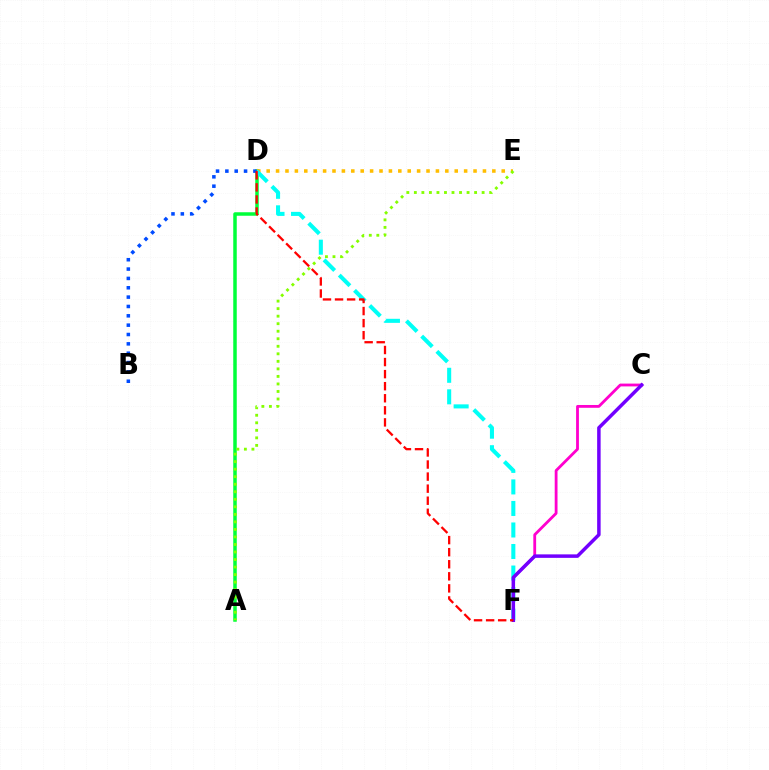{('A', 'D'): [{'color': '#00ff39', 'line_style': 'solid', 'thickness': 2.52}], ('D', 'E'): [{'color': '#ffbd00', 'line_style': 'dotted', 'thickness': 2.55}], ('D', 'F'): [{'color': '#00fff6', 'line_style': 'dashed', 'thickness': 2.93}, {'color': '#ff0000', 'line_style': 'dashed', 'thickness': 1.64}], ('C', 'F'): [{'color': '#ff00cf', 'line_style': 'solid', 'thickness': 2.02}, {'color': '#7200ff', 'line_style': 'solid', 'thickness': 2.51}], ('B', 'D'): [{'color': '#004bff', 'line_style': 'dotted', 'thickness': 2.54}], ('A', 'E'): [{'color': '#84ff00', 'line_style': 'dotted', 'thickness': 2.05}]}